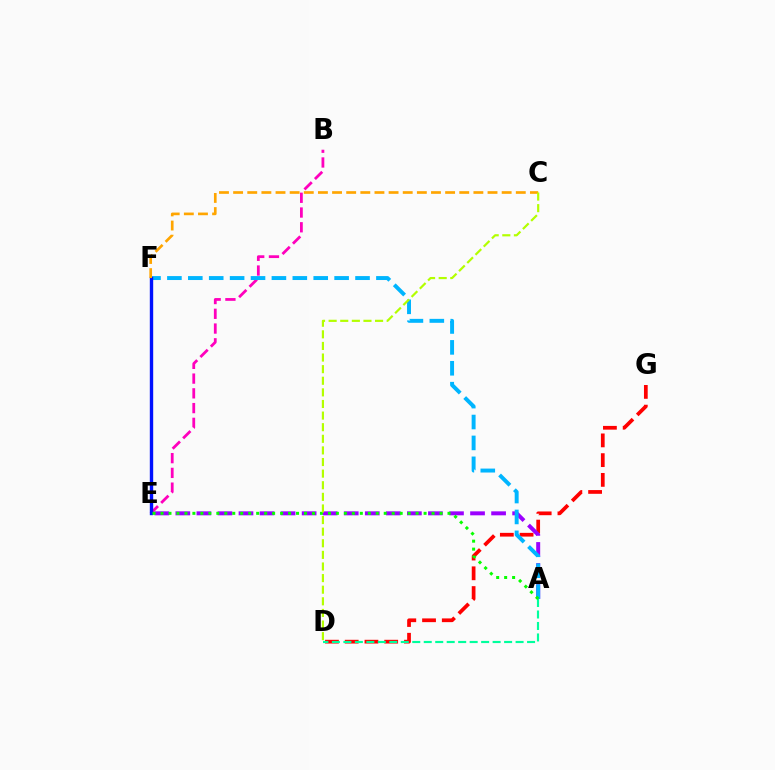{('D', 'G'): [{'color': '#ff0000', 'line_style': 'dashed', 'thickness': 2.68}], ('B', 'E'): [{'color': '#ff00bd', 'line_style': 'dashed', 'thickness': 2.0}], ('A', 'E'): [{'color': '#9b00ff', 'line_style': 'dashed', 'thickness': 2.86}, {'color': '#08ff00', 'line_style': 'dotted', 'thickness': 2.17}], ('A', 'F'): [{'color': '#00b5ff', 'line_style': 'dashed', 'thickness': 2.84}], ('E', 'F'): [{'color': '#0010ff', 'line_style': 'solid', 'thickness': 2.43}], ('A', 'D'): [{'color': '#00ff9d', 'line_style': 'dashed', 'thickness': 1.56}], ('C', 'F'): [{'color': '#ffa500', 'line_style': 'dashed', 'thickness': 1.92}], ('C', 'D'): [{'color': '#b3ff00', 'line_style': 'dashed', 'thickness': 1.58}]}